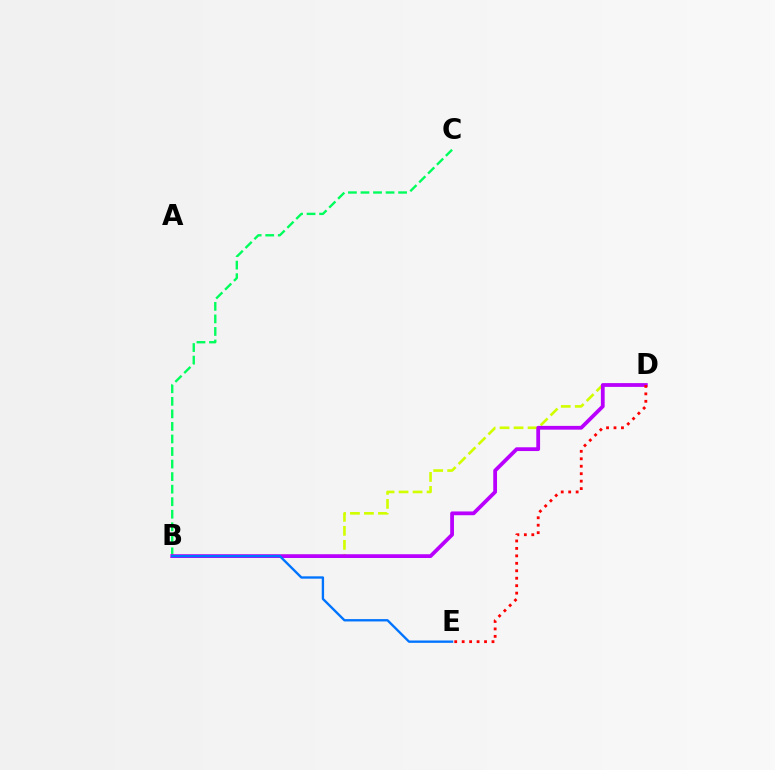{('B', 'C'): [{'color': '#00ff5c', 'line_style': 'dashed', 'thickness': 1.7}], ('B', 'D'): [{'color': '#d1ff00', 'line_style': 'dashed', 'thickness': 1.9}, {'color': '#b900ff', 'line_style': 'solid', 'thickness': 2.72}], ('B', 'E'): [{'color': '#0074ff', 'line_style': 'solid', 'thickness': 1.69}], ('D', 'E'): [{'color': '#ff0000', 'line_style': 'dotted', 'thickness': 2.03}]}